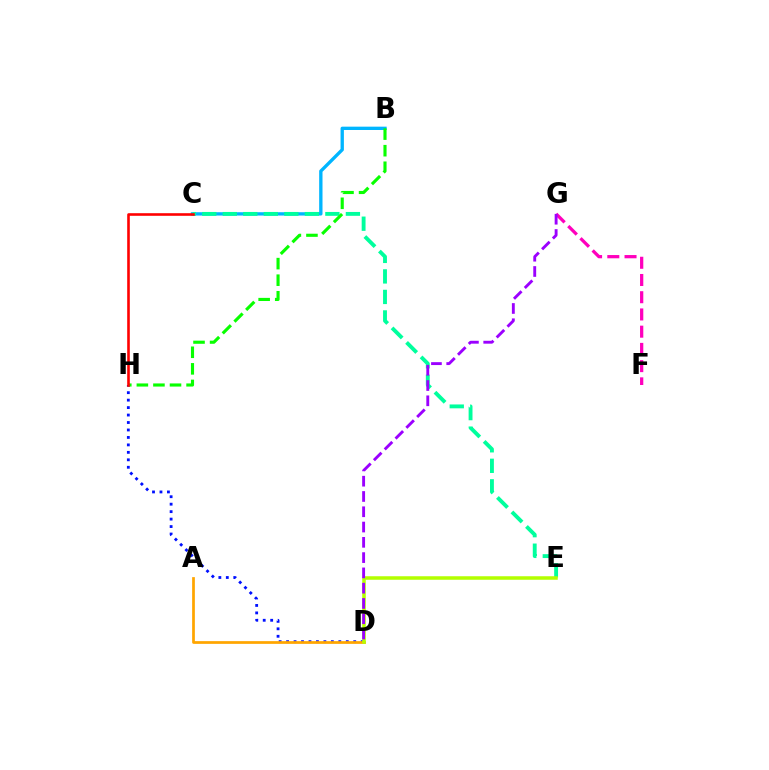{('B', 'C'): [{'color': '#00b5ff', 'line_style': 'solid', 'thickness': 2.4}], ('F', 'G'): [{'color': '#ff00bd', 'line_style': 'dashed', 'thickness': 2.34}], ('D', 'H'): [{'color': '#0010ff', 'line_style': 'dotted', 'thickness': 2.03}], ('A', 'D'): [{'color': '#ffa500', 'line_style': 'solid', 'thickness': 1.96}], ('C', 'E'): [{'color': '#00ff9d', 'line_style': 'dashed', 'thickness': 2.79}], ('B', 'H'): [{'color': '#08ff00', 'line_style': 'dashed', 'thickness': 2.25}], ('D', 'E'): [{'color': '#b3ff00', 'line_style': 'solid', 'thickness': 2.54}], ('D', 'G'): [{'color': '#9b00ff', 'line_style': 'dashed', 'thickness': 2.08}], ('C', 'H'): [{'color': '#ff0000', 'line_style': 'solid', 'thickness': 1.88}]}